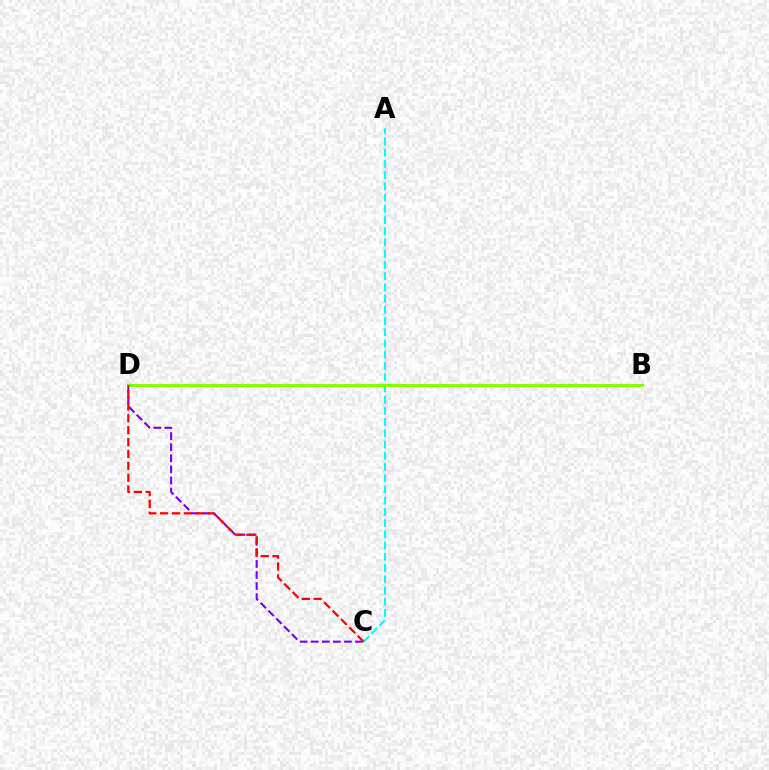{('C', 'D'): [{'color': '#7200ff', 'line_style': 'dashed', 'thickness': 1.5}, {'color': '#ff0000', 'line_style': 'dashed', 'thickness': 1.62}], ('A', 'C'): [{'color': '#00fff6', 'line_style': 'dashed', 'thickness': 1.53}], ('B', 'D'): [{'color': '#84ff00', 'line_style': 'solid', 'thickness': 2.2}]}